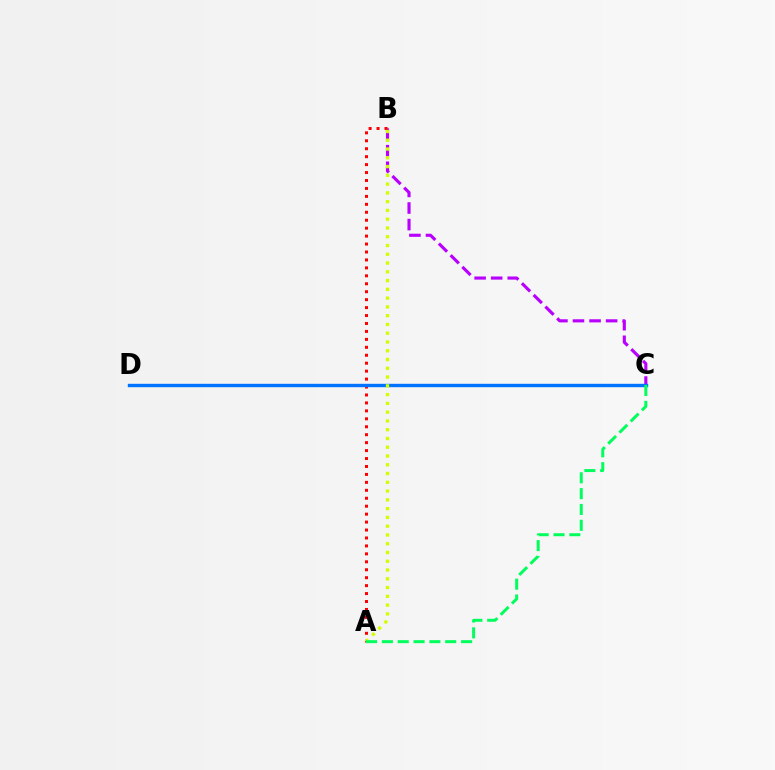{('B', 'C'): [{'color': '#b900ff', 'line_style': 'dashed', 'thickness': 2.25}], ('A', 'B'): [{'color': '#ff0000', 'line_style': 'dotted', 'thickness': 2.16}, {'color': '#d1ff00', 'line_style': 'dotted', 'thickness': 2.38}], ('C', 'D'): [{'color': '#0074ff', 'line_style': 'solid', 'thickness': 2.44}], ('A', 'C'): [{'color': '#00ff5c', 'line_style': 'dashed', 'thickness': 2.15}]}